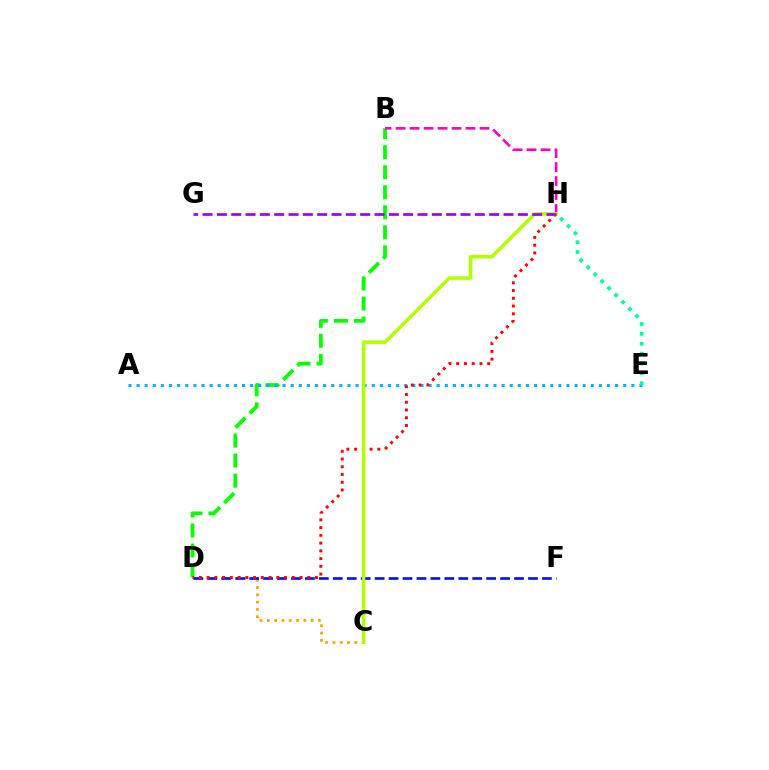{('C', 'D'): [{'color': '#ffa500', 'line_style': 'dotted', 'thickness': 1.98}], ('B', 'D'): [{'color': '#08ff00', 'line_style': 'dashed', 'thickness': 2.72}], ('B', 'H'): [{'color': '#ff00bd', 'line_style': 'dashed', 'thickness': 1.9}], ('A', 'E'): [{'color': '#00b5ff', 'line_style': 'dotted', 'thickness': 2.2}], ('D', 'F'): [{'color': '#0010ff', 'line_style': 'dashed', 'thickness': 1.89}], ('D', 'H'): [{'color': '#ff0000', 'line_style': 'dotted', 'thickness': 2.1}], ('C', 'H'): [{'color': '#b3ff00', 'line_style': 'solid', 'thickness': 2.55}], ('E', 'H'): [{'color': '#00ff9d', 'line_style': 'dotted', 'thickness': 2.68}], ('G', 'H'): [{'color': '#9b00ff', 'line_style': 'dashed', 'thickness': 1.95}]}